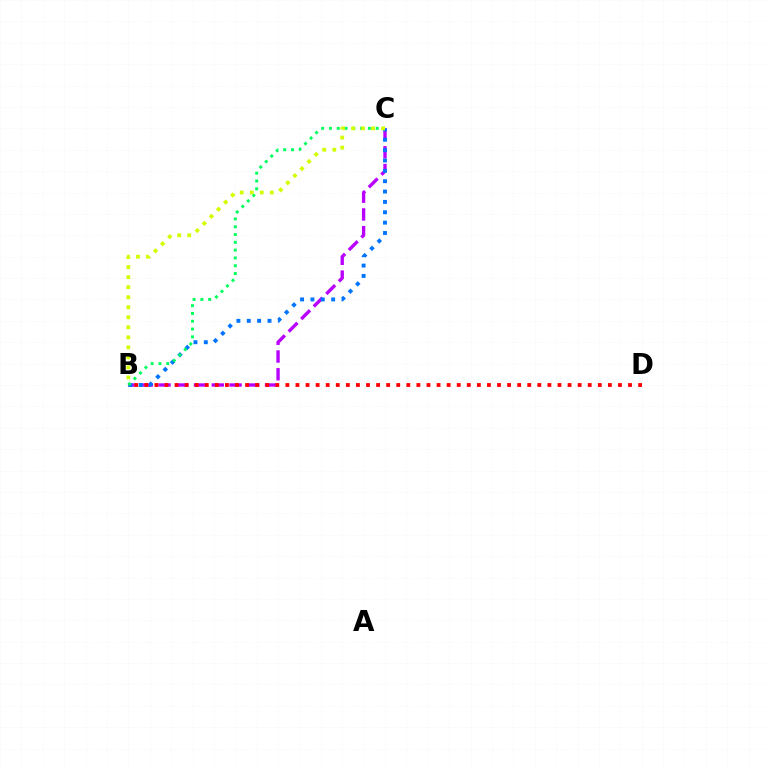{('B', 'C'): [{'color': '#b900ff', 'line_style': 'dashed', 'thickness': 2.41}, {'color': '#0074ff', 'line_style': 'dotted', 'thickness': 2.81}, {'color': '#00ff5c', 'line_style': 'dotted', 'thickness': 2.12}, {'color': '#d1ff00', 'line_style': 'dotted', 'thickness': 2.72}], ('B', 'D'): [{'color': '#ff0000', 'line_style': 'dotted', 'thickness': 2.74}]}